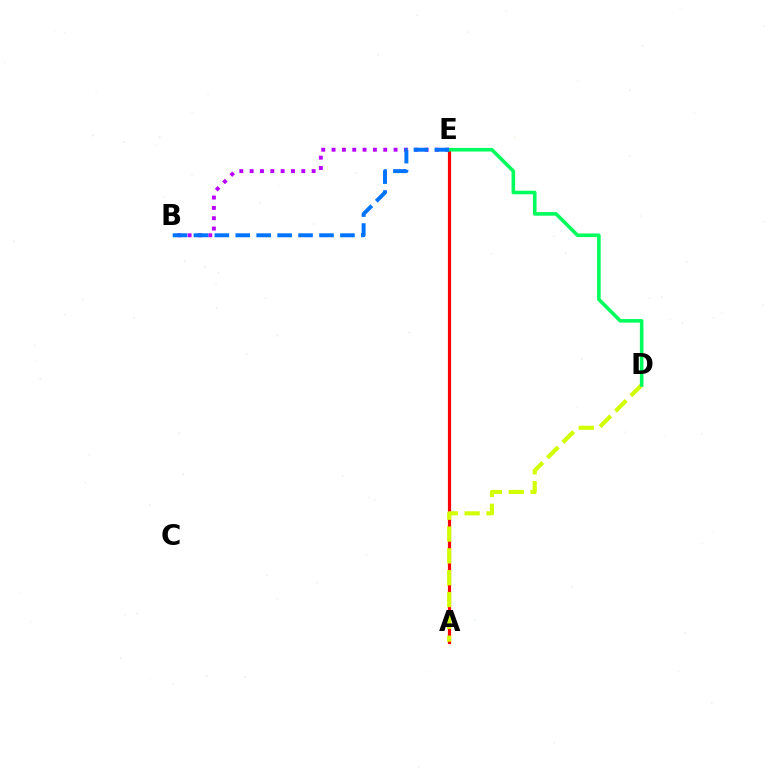{('B', 'E'): [{'color': '#b900ff', 'line_style': 'dotted', 'thickness': 2.81}, {'color': '#0074ff', 'line_style': 'dashed', 'thickness': 2.84}], ('A', 'E'): [{'color': '#ff0000', 'line_style': 'solid', 'thickness': 2.3}], ('A', 'D'): [{'color': '#d1ff00', 'line_style': 'dashed', 'thickness': 2.97}], ('D', 'E'): [{'color': '#00ff5c', 'line_style': 'solid', 'thickness': 2.58}]}